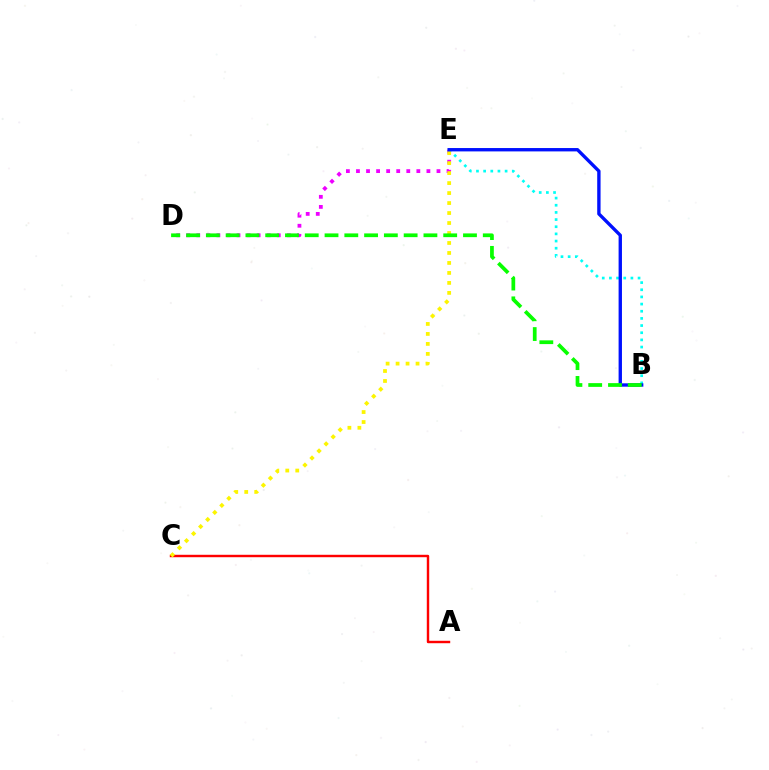{('A', 'C'): [{'color': '#ff0000', 'line_style': 'solid', 'thickness': 1.75}], ('D', 'E'): [{'color': '#ee00ff', 'line_style': 'dotted', 'thickness': 2.73}], ('B', 'E'): [{'color': '#00fff6', 'line_style': 'dotted', 'thickness': 1.95}, {'color': '#0010ff', 'line_style': 'solid', 'thickness': 2.42}], ('C', 'E'): [{'color': '#fcf500', 'line_style': 'dotted', 'thickness': 2.71}], ('B', 'D'): [{'color': '#08ff00', 'line_style': 'dashed', 'thickness': 2.69}]}